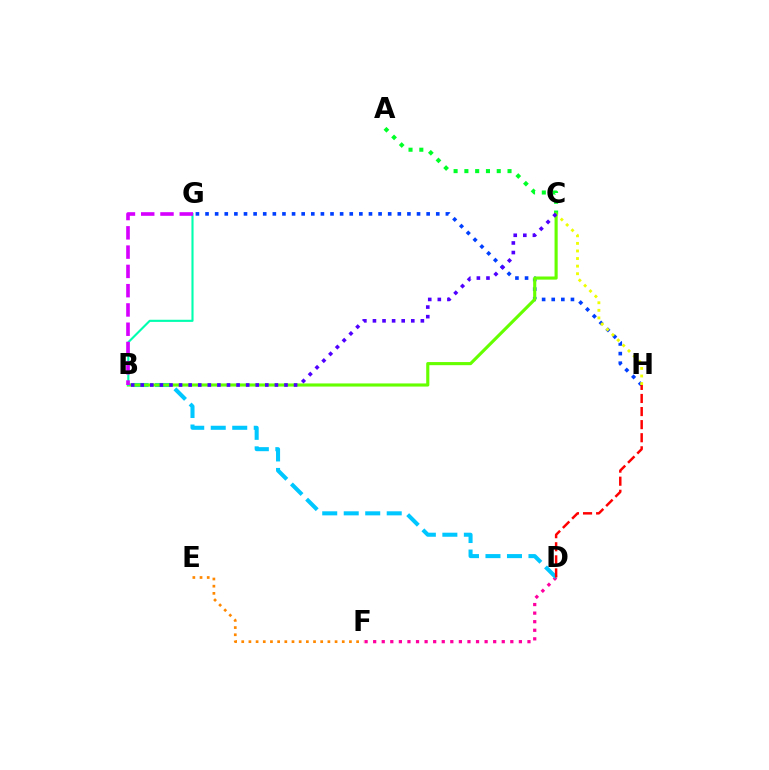{('G', 'H'): [{'color': '#003fff', 'line_style': 'dotted', 'thickness': 2.61}], ('D', 'F'): [{'color': '#ff00a0', 'line_style': 'dotted', 'thickness': 2.33}], ('C', 'H'): [{'color': '#eeff00', 'line_style': 'dotted', 'thickness': 2.06}], ('A', 'C'): [{'color': '#00ff27', 'line_style': 'dotted', 'thickness': 2.93}], ('B', 'D'): [{'color': '#00c7ff', 'line_style': 'dashed', 'thickness': 2.92}], ('E', 'F'): [{'color': '#ff8800', 'line_style': 'dotted', 'thickness': 1.95}], ('B', 'C'): [{'color': '#66ff00', 'line_style': 'solid', 'thickness': 2.25}, {'color': '#4f00ff', 'line_style': 'dotted', 'thickness': 2.6}], ('B', 'G'): [{'color': '#00ffaf', 'line_style': 'solid', 'thickness': 1.53}, {'color': '#d600ff', 'line_style': 'dashed', 'thickness': 2.62}], ('D', 'H'): [{'color': '#ff0000', 'line_style': 'dashed', 'thickness': 1.78}]}